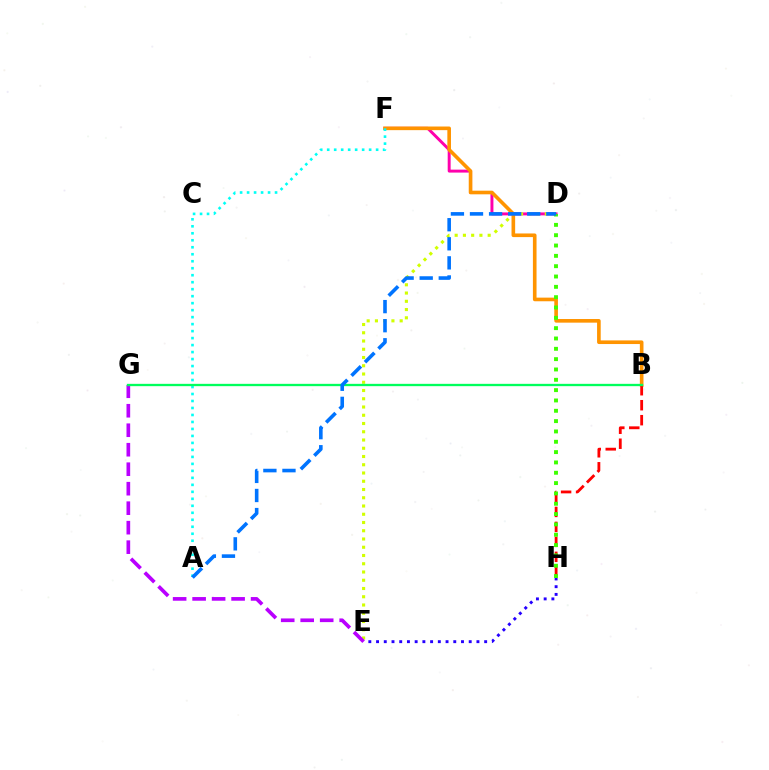{('D', 'F'): [{'color': '#ff00ac', 'line_style': 'solid', 'thickness': 2.12}], ('D', 'E'): [{'color': '#d1ff00', 'line_style': 'dotted', 'thickness': 2.24}], ('E', 'H'): [{'color': '#2500ff', 'line_style': 'dotted', 'thickness': 2.1}], ('B', 'F'): [{'color': '#ff9400', 'line_style': 'solid', 'thickness': 2.62}], ('B', 'H'): [{'color': '#ff0000', 'line_style': 'dashed', 'thickness': 2.03}], ('E', 'G'): [{'color': '#b900ff', 'line_style': 'dashed', 'thickness': 2.65}], ('D', 'H'): [{'color': '#3dff00', 'line_style': 'dotted', 'thickness': 2.81}], ('A', 'F'): [{'color': '#00fff6', 'line_style': 'dotted', 'thickness': 1.9}], ('B', 'G'): [{'color': '#00ff5c', 'line_style': 'solid', 'thickness': 1.67}], ('A', 'D'): [{'color': '#0074ff', 'line_style': 'dashed', 'thickness': 2.59}]}